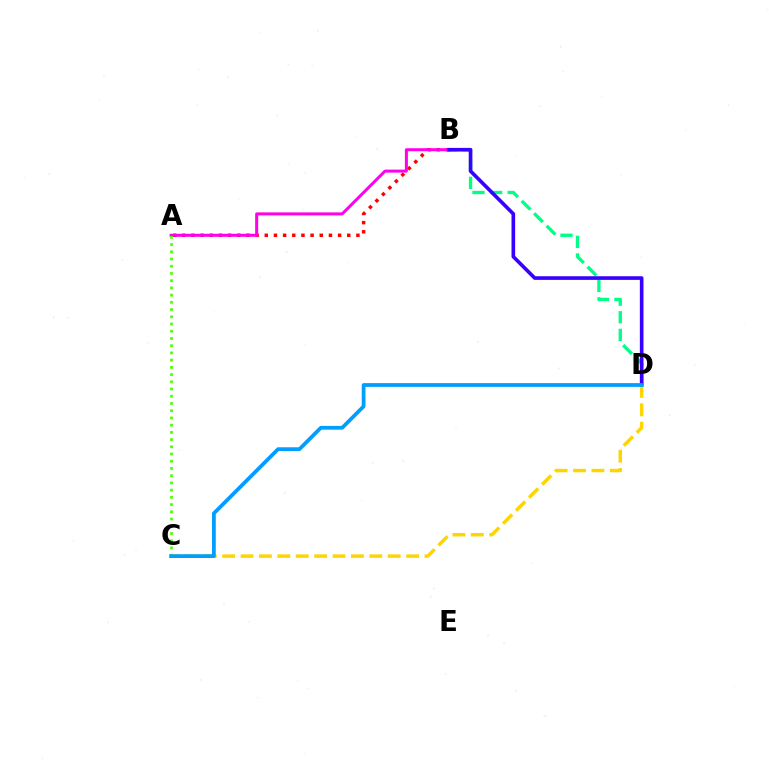{('A', 'B'): [{'color': '#ff0000', 'line_style': 'dotted', 'thickness': 2.49}, {'color': '#ff00ed', 'line_style': 'solid', 'thickness': 2.17}], ('B', 'D'): [{'color': '#00ff86', 'line_style': 'dashed', 'thickness': 2.39}, {'color': '#3700ff', 'line_style': 'solid', 'thickness': 2.62}], ('A', 'C'): [{'color': '#4fff00', 'line_style': 'dotted', 'thickness': 1.96}], ('C', 'D'): [{'color': '#ffd500', 'line_style': 'dashed', 'thickness': 2.5}, {'color': '#009eff', 'line_style': 'solid', 'thickness': 2.71}]}